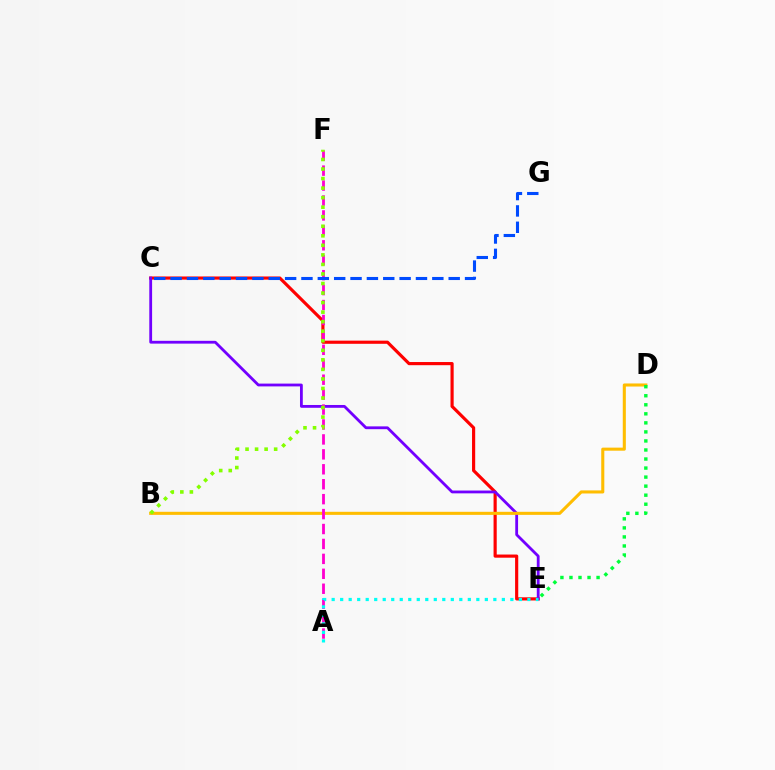{('C', 'E'): [{'color': '#ff0000', 'line_style': 'solid', 'thickness': 2.27}, {'color': '#7200ff', 'line_style': 'solid', 'thickness': 2.02}], ('B', 'D'): [{'color': '#ffbd00', 'line_style': 'solid', 'thickness': 2.21}], ('A', 'F'): [{'color': '#ff00cf', 'line_style': 'dashed', 'thickness': 2.03}], ('B', 'F'): [{'color': '#84ff00', 'line_style': 'dotted', 'thickness': 2.59}], ('A', 'E'): [{'color': '#00fff6', 'line_style': 'dotted', 'thickness': 2.31}], ('C', 'G'): [{'color': '#004bff', 'line_style': 'dashed', 'thickness': 2.22}], ('D', 'E'): [{'color': '#00ff39', 'line_style': 'dotted', 'thickness': 2.46}]}